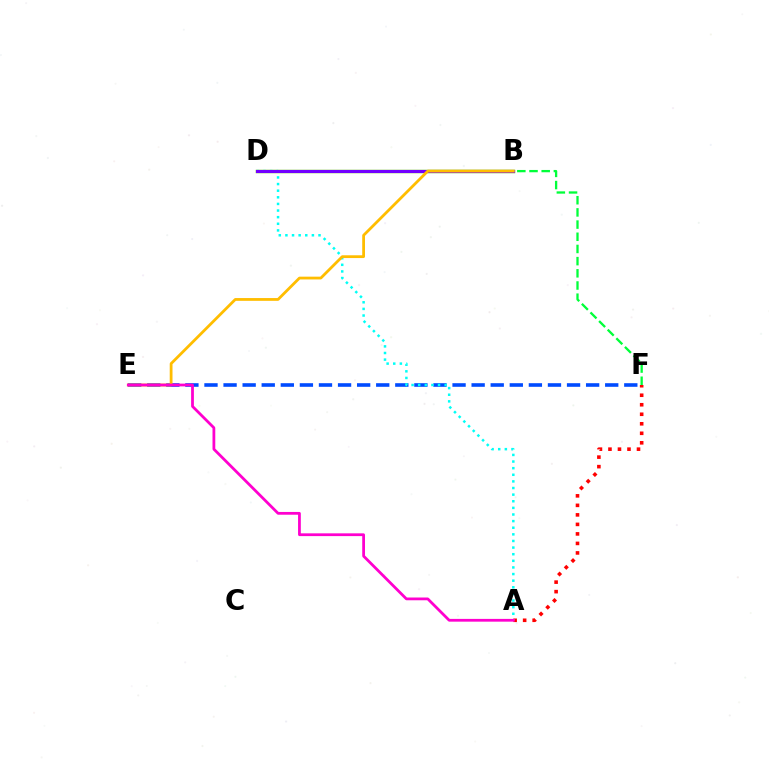{('B', 'F'): [{'color': '#00ff39', 'line_style': 'dashed', 'thickness': 1.65}], ('A', 'F'): [{'color': '#ff0000', 'line_style': 'dotted', 'thickness': 2.59}], ('B', 'D'): [{'color': '#84ff00', 'line_style': 'solid', 'thickness': 2.5}, {'color': '#7200ff', 'line_style': 'solid', 'thickness': 2.28}], ('E', 'F'): [{'color': '#004bff', 'line_style': 'dashed', 'thickness': 2.59}], ('A', 'D'): [{'color': '#00fff6', 'line_style': 'dotted', 'thickness': 1.8}], ('B', 'E'): [{'color': '#ffbd00', 'line_style': 'solid', 'thickness': 2.0}], ('A', 'E'): [{'color': '#ff00cf', 'line_style': 'solid', 'thickness': 1.99}]}